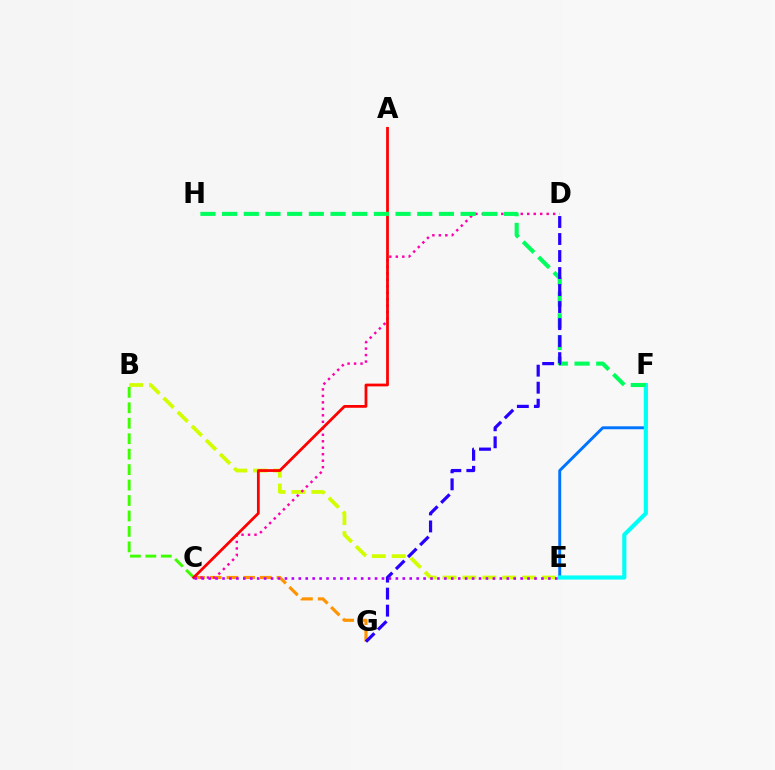{('E', 'F'): [{'color': '#0074ff', 'line_style': 'solid', 'thickness': 2.11}, {'color': '#00fff6', 'line_style': 'solid', 'thickness': 2.96}], ('B', 'E'): [{'color': '#d1ff00', 'line_style': 'dashed', 'thickness': 2.7}], ('C', 'G'): [{'color': '#ff9400', 'line_style': 'dashed', 'thickness': 2.27}], ('C', 'D'): [{'color': '#ff00ac', 'line_style': 'dotted', 'thickness': 1.76}], ('B', 'C'): [{'color': '#3dff00', 'line_style': 'dashed', 'thickness': 2.1}], ('A', 'C'): [{'color': '#ff0000', 'line_style': 'solid', 'thickness': 2.0}], ('F', 'H'): [{'color': '#00ff5c', 'line_style': 'dashed', 'thickness': 2.95}], ('D', 'G'): [{'color': '#2500ff', 'line_style': 'dashed', 'thickness': 2.31}], ('C', 'E'): [{'color': '#b900ff', 'line_style': 'dotted', 'thickness': 1.88}]}